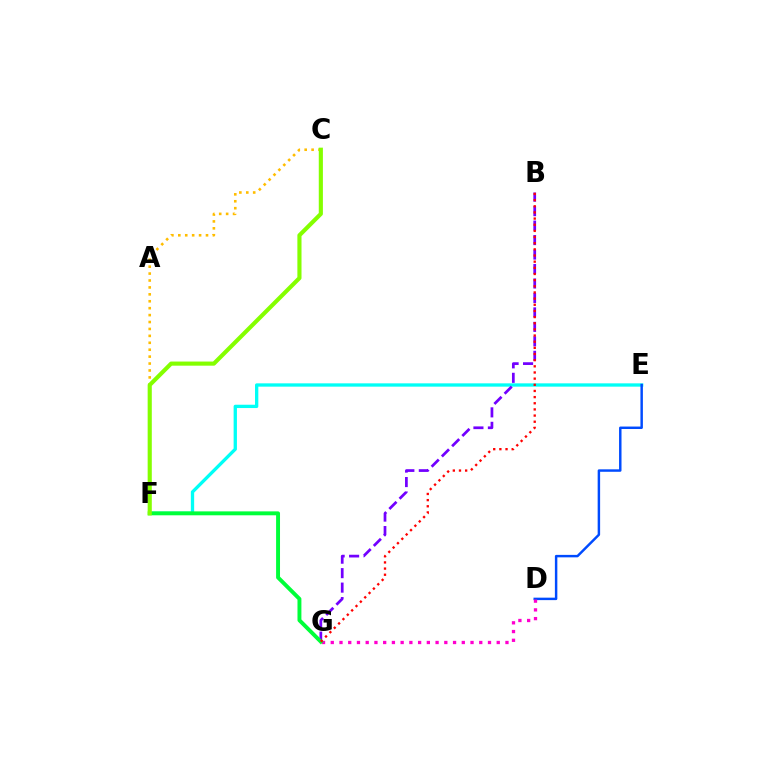{('E', 'F'): [{'color': '#00fff6', 'line_style': 'solid', 'thickness': 2.39}], ('C', 'F'): [{'color': '#ffbd00', 'line_style': 'dotted', 'thickness': 1.88}, {'color': '#84ff00', 'line_style': 'solid', 'thickness': 2.97}], ('D', 'E'): [{'color': '#004bff', 'line_style': 'solid', 'thickness': 1.77}], ('B', 'G'): [{'color': '#7200ff', 'line_style': 'dashed', 'thickness': 1.97}, {'color': '#ff0000', 'line_style': 'dotted', 'thickness': 1.67}], ('D', 'G'): [{'color': '#ff00cf', 'line_style': 'dotted', 'thickness': 2.37}], ('F', 'G'): [{'color': '#00ff39', 'line_style': 'solid', 'thickness': 2.82}]}